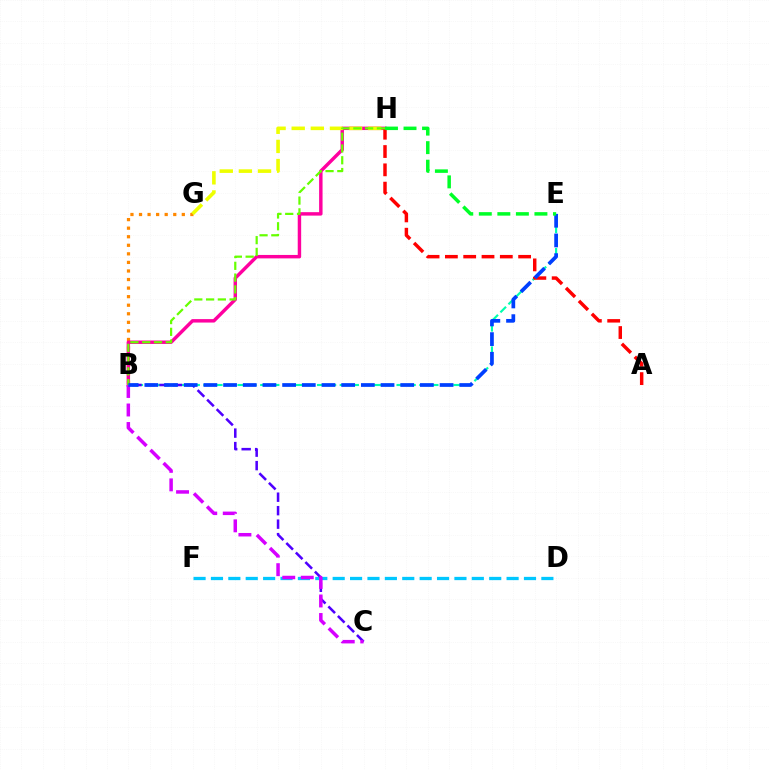{('B', 'G'): [{'color': '#ff8800', 'line_style': 'dotted', 'thickness': 2.33}], ('B', 'E'): [{'color': '#00ffaf', 'line_style': 'dashed', 'thickness': 1.54}, {'color': '#003fff', 'line_style': 'dashed', 'thickness': 2.67}], ('D', 'F'): [{'color': '#00c7ff', 'line_style': 'dashed', 'thickness': 2.36}], ('B', 'H'): [{'color': '#ff00a0', 'line_style': 'solid', 'thickness': 2.48}, {'color': '#66ff00', 'line_style': 'dashed', 'thickness': 1.6}], ('B', 'C'): [{'color': '#4f00ff', 'line_style': 'dashed', 'thickness': 1.83}, {'color': '#d600ff', 'line_style': 'dashed', 'thickness': 2.52}], ('A', 'H'): [{'color': '#ff0000', 'line_style': 'dashed', 'thickness': 2.49}], ('G', 'H'): [{'color': '#eeff00', 'line_style': 'dashed', 'thickness': 2.6}], ('E', 'H'): [{'color': '#00ff27', 'line_style': 'dashed', 'thickness': 2.52}]}